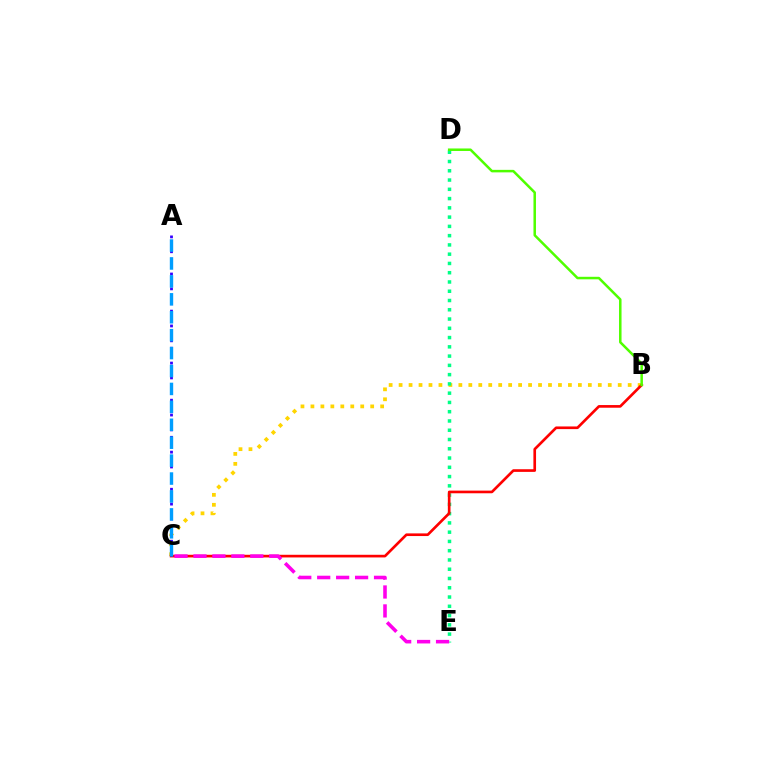{('B', 'C'): [{'color': '#ffd500', 'line_style': 'dotted', 'thickness': 2.71}, {'color': '#ff0000', 'line_style': 'solid', 'thickness': 1.91}], ('D', 'E'): [{'color': '#00ff86', 'line_style': 'dotted', 'thickness': 2.52}], ('A', 'C'): [{'color': '#3700ff', 'line_style': 'dotted', 'thickness': 2.02}, {'color': '#009eff', 'line_style': 'dashed', 'thickness': 2.43}], ('B', 'D'): [{'color': '#4fff00', 'line_style': 'solid', 'thickness': 1.81}], ('C', 'E'): [{'color': '#ff00ed', 'line_style': 'dashed', 'thickness': 2.57}]}